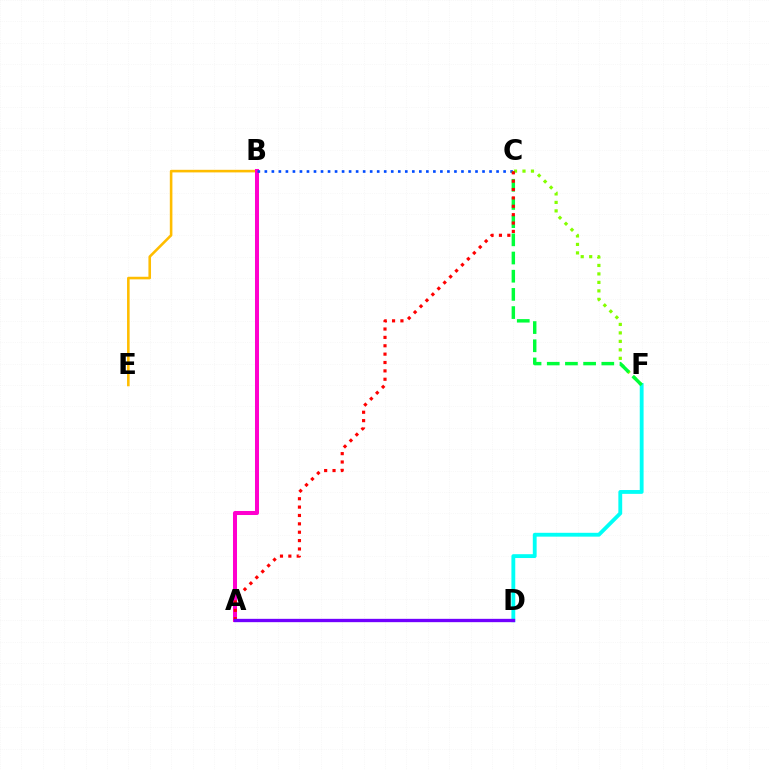{('B', 'E'): [{'color': '#ffbd00', 'line_style': 'solid', 'thickness': 1.86}], ('C', 'F'): [{'color': '#84ff00', 'line_style': 'dotted', 'thickness': 2.3}, {'color': '#00ff39', 'line_style': 'dashed', 'thickness': 2.47}], ('D', 'F'): [{'color': '#00fff6', 'line_style': 'solid', 'thickness': 2.76}], ('A', 'B'): [{'color': '#ff00cf', 'line_style': 'solid', 'thickness': 2.9}], ('B', 'C'): [{'color': '#004bff', 'line_style': 'dotted', 'thickness': 1.91}], ('A', 'C'): [{'color': '#ff0000', 'line_style': 'dotted', 'thickness': 2.27}], ('A', 'D'): [{'color': '#7200ff', 'line_style': 'solid', 'thickness': 2.4}]}